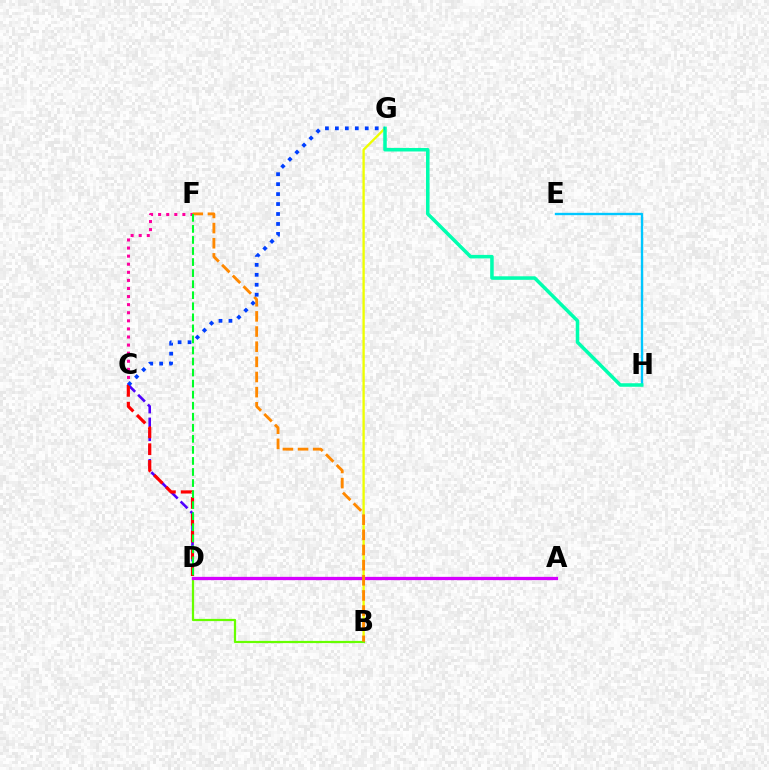{('E', 'H'): [{'color': '#00c7ff', 'line_style': 'solid', 'thickness': 1.69}], ('B', 'G'): [{'color': '#eeff00', 'line_style': 'solid', 'thickness': 1.68}], ('C', 'F'): [{'color': '#ff00a0', 'line_style': 'dotted', 'thickness': 2.2}], ('C', 'D'): [{'color': '#4f00ff', 'line_style': 'dashed', 'thickness': 1.88}, {'color': '#ff0000', 'line_style': 'dashed', 'thickness': 2.28}], ('B', 'D'): [{'color': '#66ff00', 'line_style': 'solid', 'thickness': 1.6}], ('A', 'D'): [{'color': '#d600ff', 'line_style': 'solid', 'thickness': 2.36}], ('B', 'F'): [{'color': '#ff8800', 'line_style': 'dashed', 'thickness': 2.06}], ('G', 'H'): [{'color': '#00ffaf', 'line_style': 'solid', 'thickness': 2.54}], ('C', 'G'): [{'color': '#003fff', 'line_style': 'dotted', 'thickness': 2.7}], ('D', 'F'): [{'color': '#00ff27', 'line_style': 'dashed', 'thickness': 1.5}]}